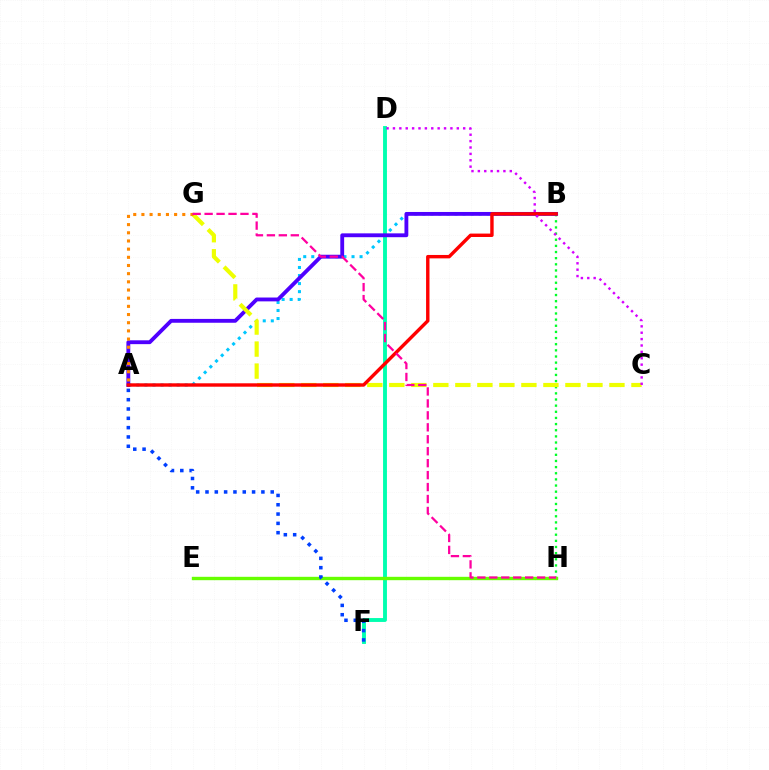{('A', 'B'): [{'color': '#00c7ff', 'line_style': 'dotted', 'thickness': 2.19}, {'color': '#4f00ff', 'line_style': 'solid', 'thickness': 2.77}, {'color': '#ff0000', 'line_style': 'solid', 'thickness': 2.46}], ('D', 'F'): [{'color': '#00ffaf', 'line_style': 'solid', 'thickness': 2.8}], ('B', 'H'): [{'color': '#00ff27', 'line_style': 'dotted', 'thickness': 1.67}], ('E', 'H'): [{'color': '#66ff00', 'line_style': 'solid', 'thickness': 2.43}], ('C', 'G'): [{'color': '#eeff00', 'line_style': 'dashed', 'thickness': 2.99}], ('A', 'F'): [{'color': '#003fff', 'line_style': 'dotted', 'thickness': 2.53}], ('A', 'G'): [{'color': '#ff8800', 'line_style': 'dotted', 'thickness': 2.22}], ('G', 'H'): [{'color': '#ff00a0', 'line_style': 'dashed', 'thickness': 1.62}], ('C', 'D'): [{'color': '#d600ff', 'line_style': 'dotted', 'thickness': 1.73}]}